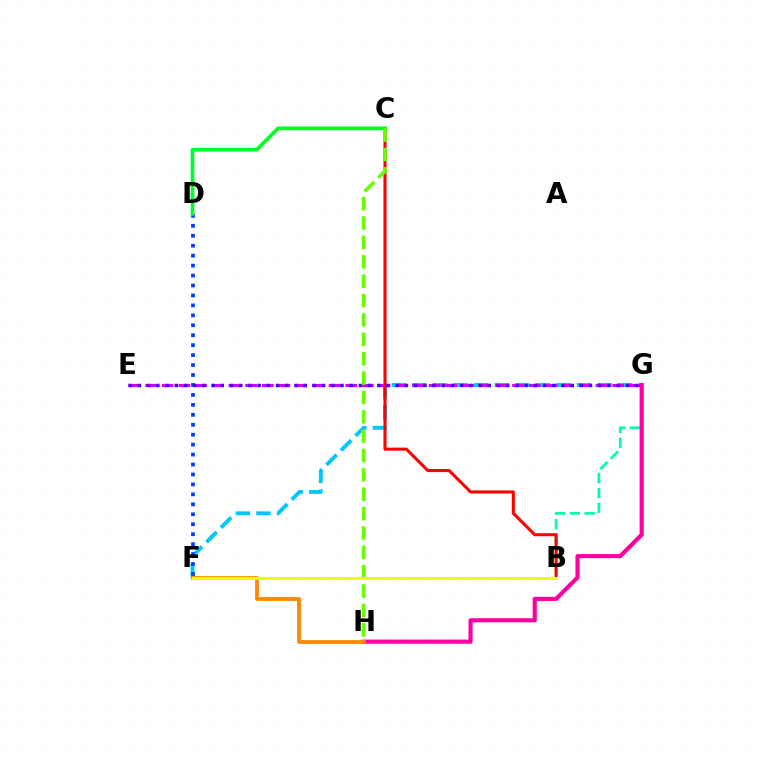{('B', 'G'): [{'color': '#00ffaf', 'line_style': 'dashed', 'thickness': 2.01}], ('F', 'G'): [{'color': '#00c7ff', 'line_style': 'dashed', 'thickness': 2.79}], ('D', 'F'): [{'color': '#003fff', 'line_style': 'dotted', 'thickness': 2.7}], ('E', 'G'): [{'color': '#d600ff', 'line_style': 'dashed', 'thickness': 2.27}, {'color': '#4f00ff', 'line_style': 'dotted', 'thickness': 2.5}], ('B', 'C'): [{'color': '#ff0000', 'line_style': 'solid', 'thickness': 2.22}], ('C', 'D'): [{'color': '#00ff27', 'line_style': 'solid', 'thickness': 2.64}], ('G', 'H'): [{'color': '#ff00a0', 'line_style': 'solid', 'thickness': 2.98}], ('F', 'H'): [{'color': '#ff8800', 'line_style': 'solid', 'thickness': 2.76}], ('C', 'H'): [{'color': '#66ff00', 'line_style': 'dashed', 'thickness': 2.63}], ('B', 'F'): [{'color': '#eeff00', 'line_style': 'solid', 'thickness': 2.18}]}